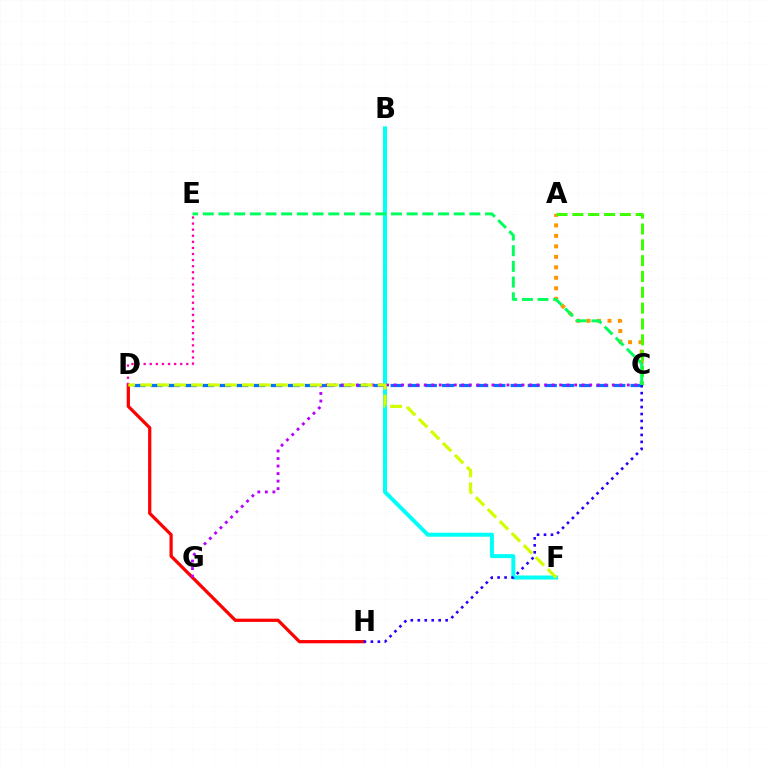{('B', 'F'): [{'color': '#00fff6', 'line_style': 'solid', 'thickness': 2.87}], ('A', 'C'): [{'color': '#ff9400', 'line_style': 'dotted', 'thickness': 2.85}, {'color': '#3dff00', 'line_style': 'dashed', 'thickness': 2.15}], ('C', 'D'): [{'color': '#0074ff', 'line_style': 'dashed', 'thickness': 2.33}], ('D', 'H'): [{'color': '#ff0000', 'line_style': 'solid', 'thickness': 2.33}], ('D', 'E'): [{'color': '#ff00ac', 'line_style': 'dotted', 'thickness': 1.65}], ('C', 'G'): [{'color': '#b900ff', 'line_style': 'dotted', 'thickness': 2.04}], ('C', 'H'): [{'color': '#2500ff', 'line_style': 'dotted', 'thickness': 1.89}], ('D', 'F'): [{'color': '#d1ff00', 'line_style': 'dashed', 'thickness': 2.3}], ('C', 'E'): [{'color': '#00ff5c', 'line_style': 'dashed', 'thickness': 2.13}]}